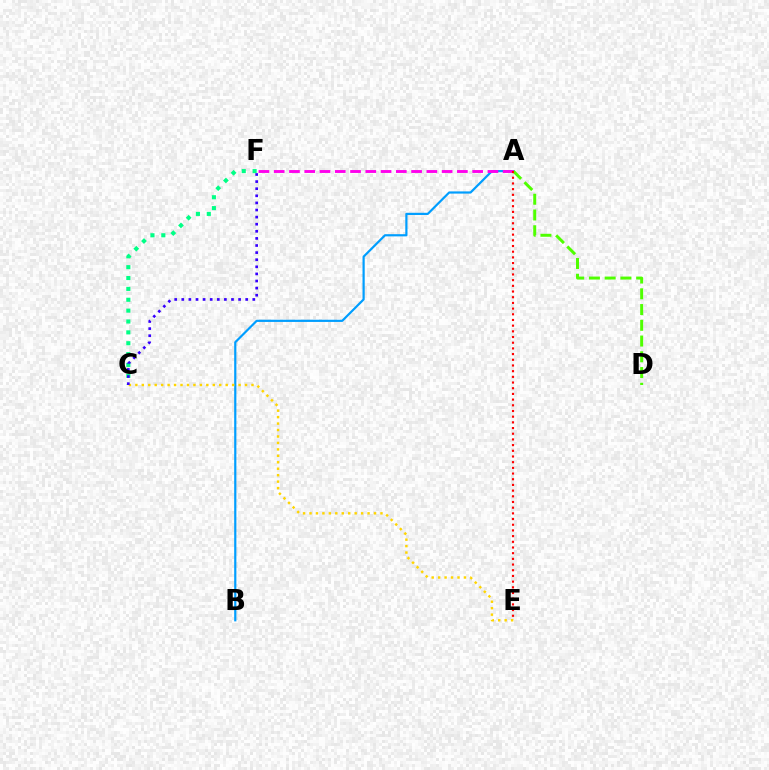{('A', 'B'): [{'color': '#009eff', 'line_style': 'solid', 'thickness': 1.58}], ('C', 'F'): [{'color': '#00ff86', 'line_style': 'dotted', 'thickness': 2.95}, {'color': '#3700ff', 'line_style': 'dotted', 'thickness': 1.93}], ('C', 'E'): [{'color': '#ffd500', 'line_style': 'dotted', 'thickness': 1.75}], ('A', 'D'): [{'color': '#4fff00', 'line_style': 'dashed', 'thickness': 2.14}], ('A', 'F'): [{'color': '#ff00ed', 'line_style': 'dashed', 'thickness': 2.07}], ('A', 'E'): [{'color': '#ff0000', 'line_style': 'dotted', 'thickness': 1.55}]}